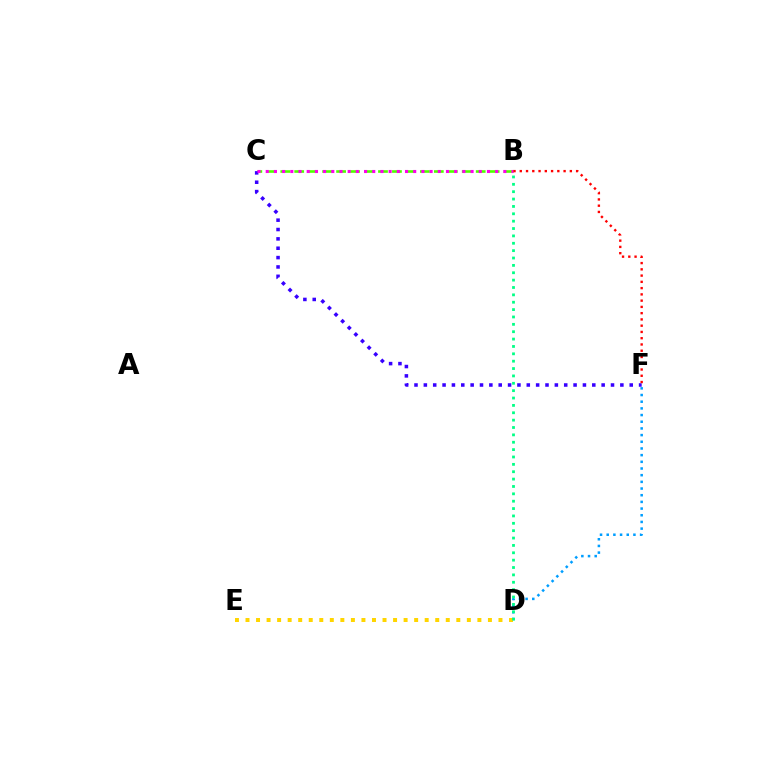{('B', 'C'): [{'color': '#4fff00', 'line_style': 'dashed', 'thickness': 1.9}, {'color': '#ff00ed', 'line_style': 'dotted', 'thickness': 2.23}], ('C', 'F'): [{'color': '#3700ff', 'line_style': 'dotted', 'thickness': 2.54}], ('D', 'F'): [{'color': '#009eff', 'line_style': 'dotted', 'thickness': 1.81}], ('D', 'E'): [{'color': '#ffd500', 'line_style': 'dotted', 'thickness': 2.86}], ('B', 'F'): [{'color': '#ff0000', 'line_style': 'dotted', 'thickness': 1.7}], ('B', 'D'): [{'color': '#00ff86', 'line_style': 'dotted', 'thickness': 2.0}]}